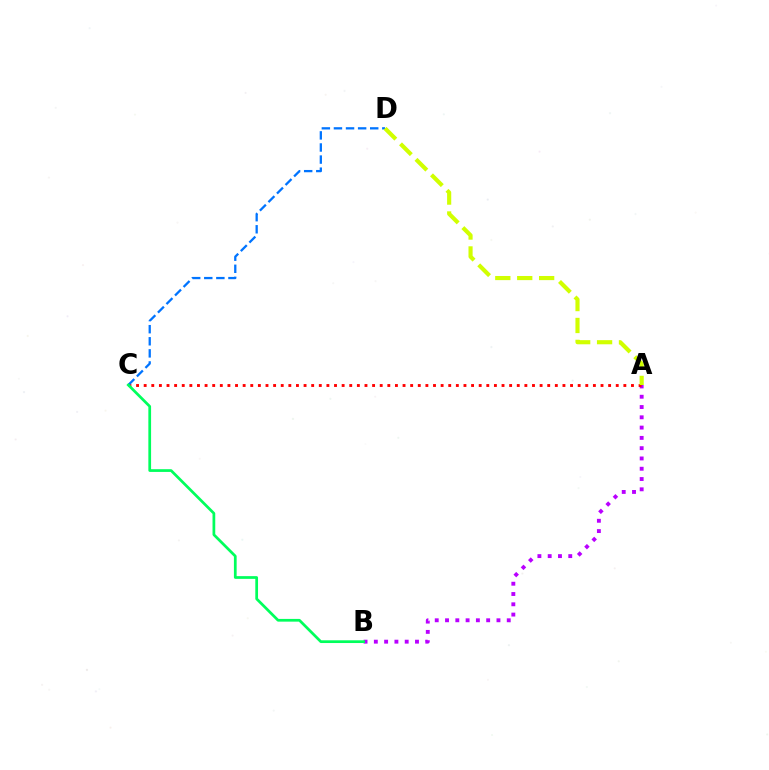{('A', 'B'): [{'color': '#b900ff', 'line_style': 'dotted', 'thickness': 2.79}], ('A', 'C'): [{'color': '#ff0000', 'line_style': 'dotted', 'thickness': 2.07}], ('C', 'D'): [{'color': '#0074ff', 'line_style': 'dashed', 'thickness': 1.64}], ('A', 'D'): [{'color': '#d1ff00', 'line_style': 'dashed', 'thickness': 2.98}], ('B', 'C'): [{'color': '#00ff5c', 'line_style': 'solid', 'thickness': 1.97}]}